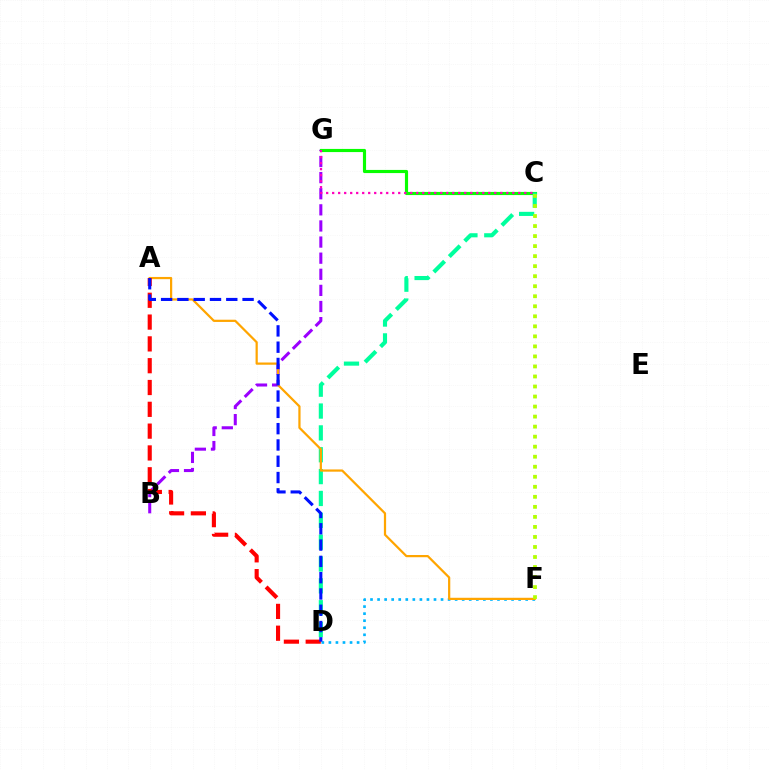{('B', 'G'): [{'color': '#9b00ff', 'line_style': 'dashed', 'thickness': 2.19}], ('D', 'F'): [{'color': '#00b5ff', 'line_style': 'dotted', 'thickness': 1.92}], ('C', 'G'): [{'color': '#08ff00', 'line_style': 'solid', 'thickness': 2.27}, {'color': '#ff00bd', 'line_style': 'dotted', 'thickness': 1.63}], ('C', 'D'): [{'color': '#00ff9d', 'line_style': 'dashed', 'thickness': 2.97}], ('A', 'F'): [{'color': '#ffa500', 'line_style': 'solid', 'thickness': 1.6}], ('A', 'D'): [{'color': '#ff0000', 'line_style': 'dashed', 'thickness': 2.96}, {'color': '#0010ff', 'line_style': 'dashed', 'thickness': 2.21}], ('C', 'F'): [{'color': '#b3ff00', 'line_style': 'dotted', 'thickness': 2.72}]}